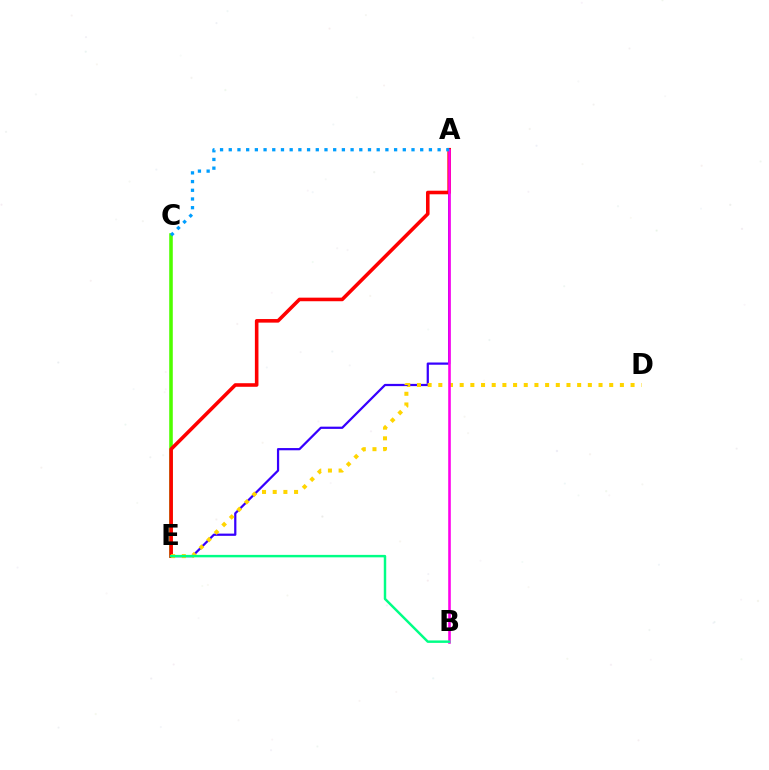{('C', 'E'): [{'color': '#4fff00', 'line_style': 'solid', 'thickness': 2.57}], ('A', 'E'): [{'color': '#3700ff', 'line_style': 'solid', 'thickness': 1.61}, {'color': '#ff0000', 'line_style': 'solid', 'thickness': 2.58}], ('D', 'E'): [{'color': '#ffd500', 'line_style': 'dotted', 'thickness': 2.9}], ('A', 'B'): [{'color': '#ff00ed', 'line_style': 'solid', 'thickness': 1.87}], ('B', 'E'): [{'color': '#00ff86', 'line_style': 'solid', 'thickness': 1.77}], ('A', 'C'): [{'color': '#009eff', 'line_style': 'dotted', 'thickness': 2.36}]}